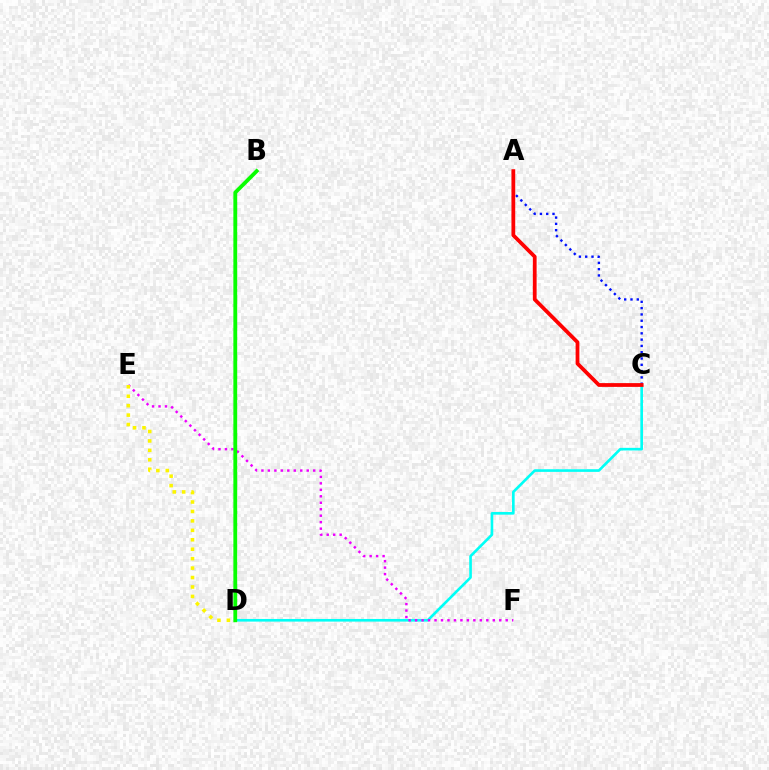{('C', 'D'): [{'color': '#00fff6', 'line_style': 'solid', 'thickness': 1.9}], ('E', 'F'): [{'color': '#ee00ff', 'line_style': 'dotted', 'thickness': 1.76}], ('A', 'C'): [{'color': '#0010ff', 'line_style': 'dotted', 'thickness': 1.71}, {'color': '#ff0000', 'line_style': 'solid', 'thickness': 2.72}], ('B', 'D'): [{'color': '#08ff00', 'line_style': 'solid', 'thickness': 2.75}], ('D', 'E'): [{'color': '#fcf500', 'line_style': 'dotted', 'thickness': 2.57}]}